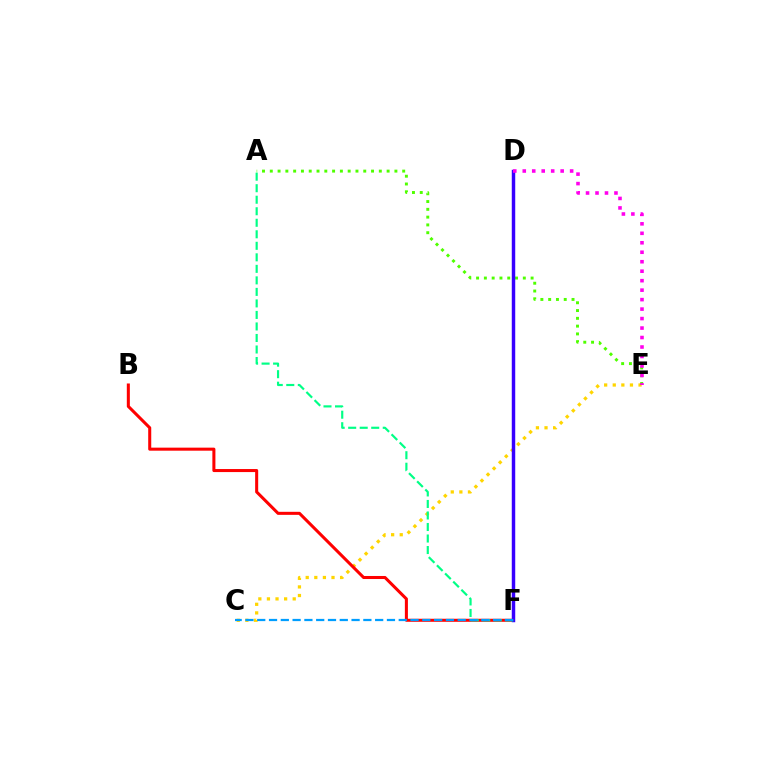{('C', 'E'): [{'color': '#ffd500', 'line_style': 'dotted', 'thickness': 2.34}], ('A', 'E'): [{'color': '#4fff00', 'line_style': 'dotted', 'thickness': 2.12}], ('B', 'F'): [{'color': '#ff0000', 'line_style': 'solid', 'thickness': 2.19}], ('D', 'F'): [{'color': '#3700ff', 'line_style': 'solid', 'thickness': 2.49}], ('A', 'F'): [{'color': '#00ff86', 'line_style': 'dashed', 'thickness': 1.56}], ('D', 'E'): [{'color': '#ff00ed', 'line_style': 'dotted', 'thickness': 2.57}], ('C', 'F'): [{'color': '#009eff', 'line_style': 'dashed', 'thickness': 1.6}]}